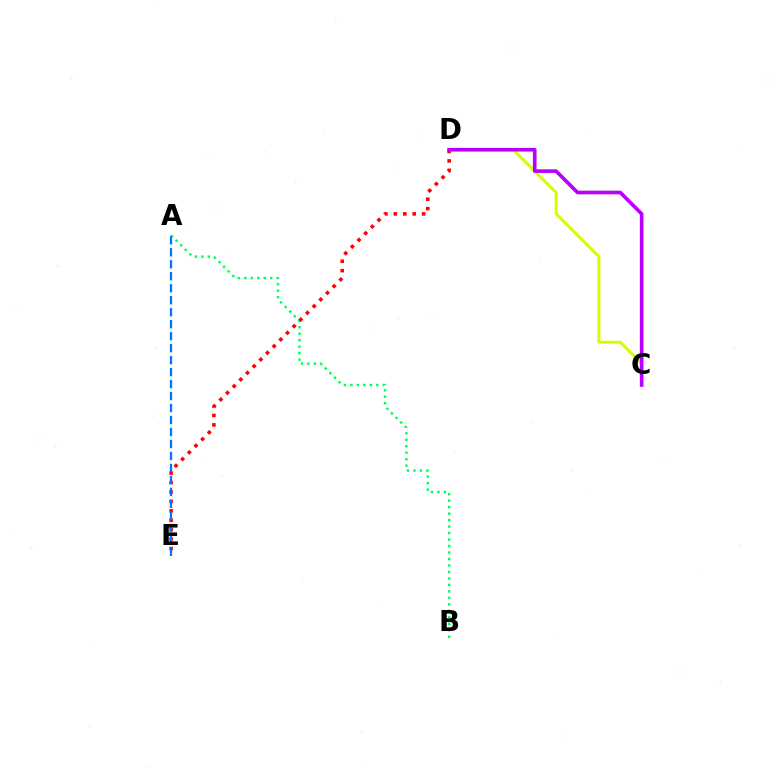{('C', 'D'): [{'color': '#d1ff00', 'line_style': 'solid', 'thickness': 2.1}, {'color': '#b900ff', 'line_style': 'solid', 'thickness': 2.63}], ('A', 'B'): [{'color': '#00ff5c', 'line_style': 'dotted', 'thickness': 1.76}], ('D', 'E'): [{'color': '#ff0000', 'line_style': 'dotted', 'thickness': 2.56}], ('A', 'E'): [{'color': '#0074ff', 'line_style': 'dashed', 'thickness': 1.63}]}